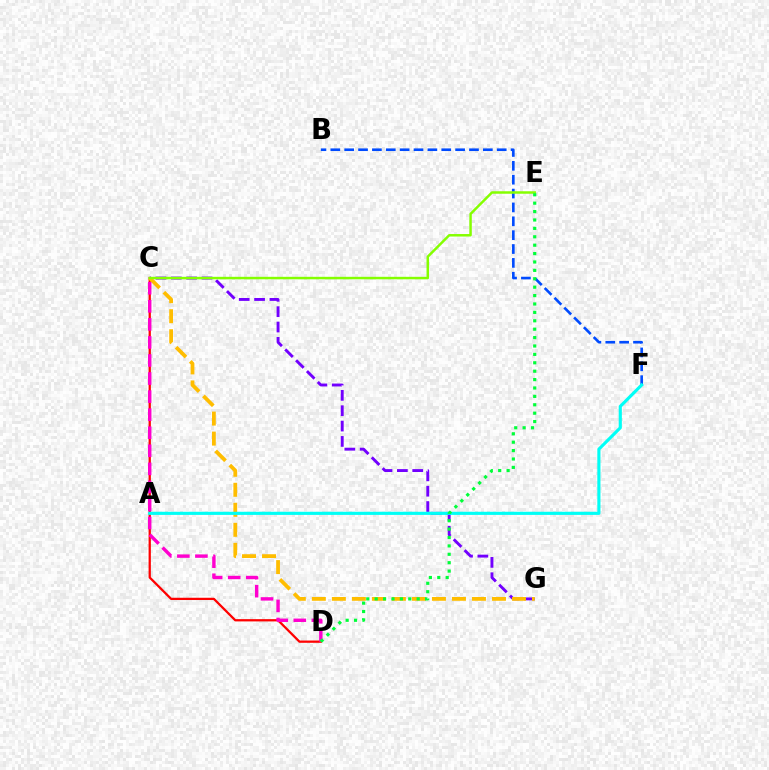{('C', 'D'): [{'color': '#ff0000', 'line_style': 'solid', 'thickness': 1.63}, {'color': '#ff00cf', 'line_style': 'dashed', 'thickness': 2.45}], ('B', 'F'): [{'color': '#004bff', 'line_style': 'dashed', 'thickness': 1.88}], ('C', 'G'): [{'color': '#7200ff', 'line_style': 'dashed', 'thickness': 2.09}, {'color': '#ffbd00', 'line_style': 'dashed', 'thickness': 2.72}], ('C', 'E'): [{'color': '#84ff00', 'line_style': 'solid', 'thickness': 1.79}], ('A', 'F'): [{'color': '#00fff6', 'line_style': 'solid', 'thickness': 2.26}], ('D', 'E'): [{'color': '#00ff39', 'line_style': 'dotted', 'thickness': 2.28}]}